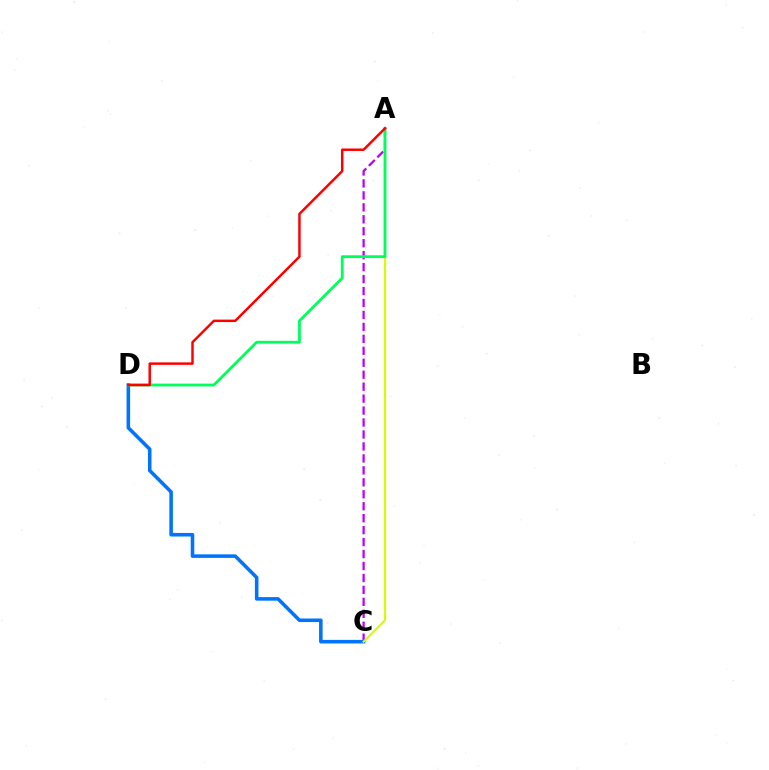{('A', 'C'): [{'color': '#b900ff', 'line_style': 'dashed', 'thickness': 1.62}, {'color': '#d1ff00', 'line_style': 'solid', 'thickness': 1.56}], ('C', 'D'): [{'color': '#0074ff', 'line_style': 'solid', 'thickness': 2.56}], ('A', 'D'): [{'color': '#00ff5c', 'line_style': 'solid', 'thickness': 2.02}, {'color': '#ff0000', 'line_style': 'solid', 'thickness': 1.79}]}